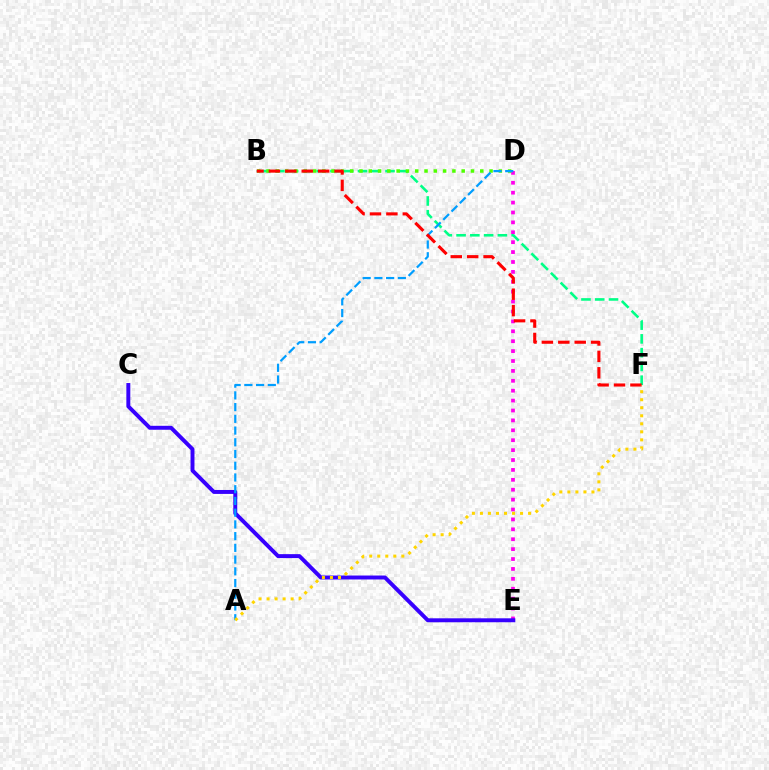{('D', 'E'): [{'color': '#ff00ed', 'line_style': 'dotted', 'thickness': 2.69}], ('C', 'E'): [{'color': '#3700ff', 'line_style': 'solid', 'thickness': 2.84}], ('B', 'F'): [{'color': '#00ff86', 'line_style': 'dashed', 'thickness': 1.87}, {'color': '#ff0000', 'line_style': 'dashed', 'thickness': 2.23}], ('B', 'D'): [{'color': '#4fff00', 'line_style': 'dotted', 'thickness': 2.52}], ('A', 'D'): [{'color': '#009eff', 'line_style': 'dashed', 'thickness': 1.59}], ('A', 'F'): [{'color': '#ffd500', 'line_style': 'dotted', 'thickness': 2.18}]}